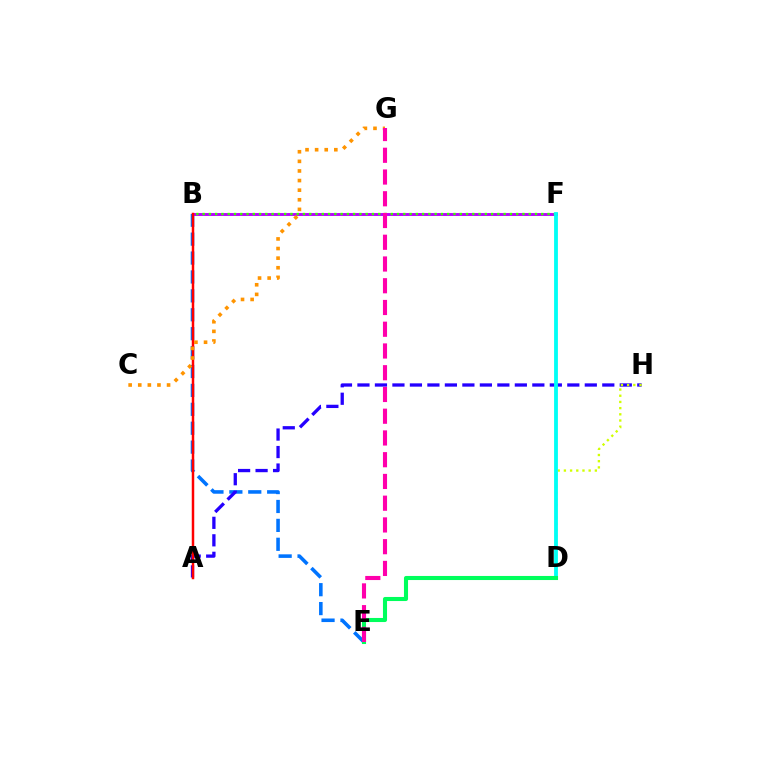{('B', 'E'): [{'color': '#0074ff', 'line_style': 'dashed', 'thickness': 2.57}], ('B', 'F'): [{'color': '#b900ff', 'line_style': 'solid', 'thickness': 2.09}, {'color': '#3dff00', 'line_style': 'dotted', 'thickness': 1.7}], ('A', 'H'): [{'color': '#2500ff', 'line_style': 'dashed', 'thickness': 2.38}], ('D', 'H'): [{'color': '#d1ff00', 'line_style': 'dotted', 'thickness': 1.68}], ('D', 'F'): [{'color': '#00fff6', 'line_style': 'solid', 'thickness': 2.74}], ('A', 'B'): [{'color': '#ff0000', 'line_style': 'solid', 'thickness': 1.79}], ('D', 'E'): [{'color': '#00ff5c', 'line_style': 'solid', 'thickness': 2.94}], ('C', 'G'): [{'color': '#ff9400', 'line_style': 'dotted', 'thickness': 2.61}], ('E', 'G'): [{'color': '#ff00ac', 'line_style': 'dashed', 'thickness': 2.95}]}